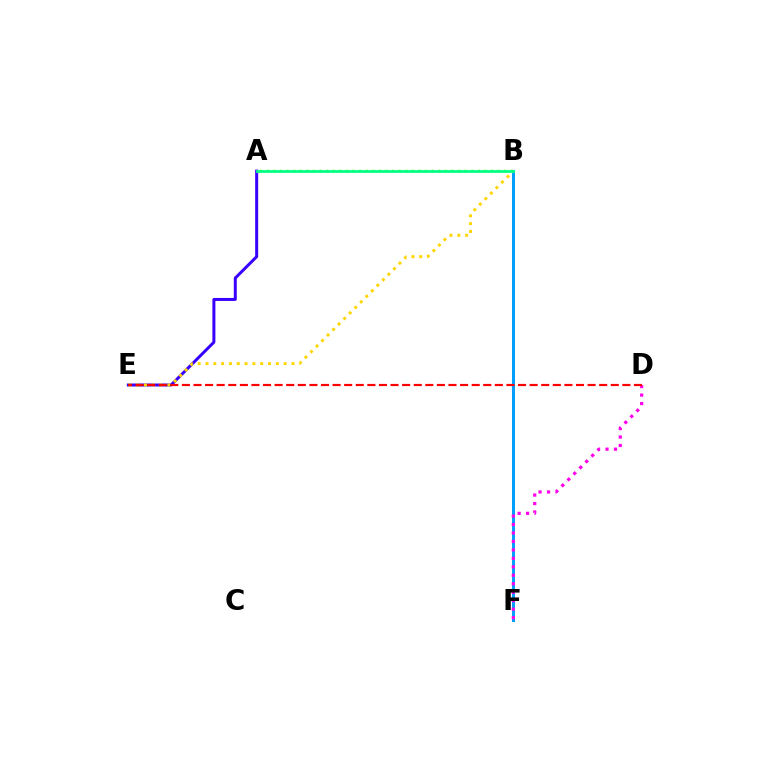{('B', 'F'): [{'color': '#009eff', 'line_style': 'solid', 'thickness': 2.16}], ('A', 'E'): [{'color': '#3700ff', 'line_style': 'solid', 'thickness': 2.16}], ('D', 'F'): [{'color': '#ff00ed', 'line_style': 'dotted', 'thickness': 2.3}], ('B', 'E'): [{'color': '#ffd500', 'line_style': 'dotted', 'thickness': 2.12}], ('D', 'E'): [{'color': '#ff0000', 'line_style': 'dashed', 'thickness': 1.57}], ('A', 'B'): [{'color': '#4fff00', 'line_style': 'dotted', 'thickness': 1.79}, {'color': '#00ff86', 'line_style': 'solid', 'thickness': 1.99}]}